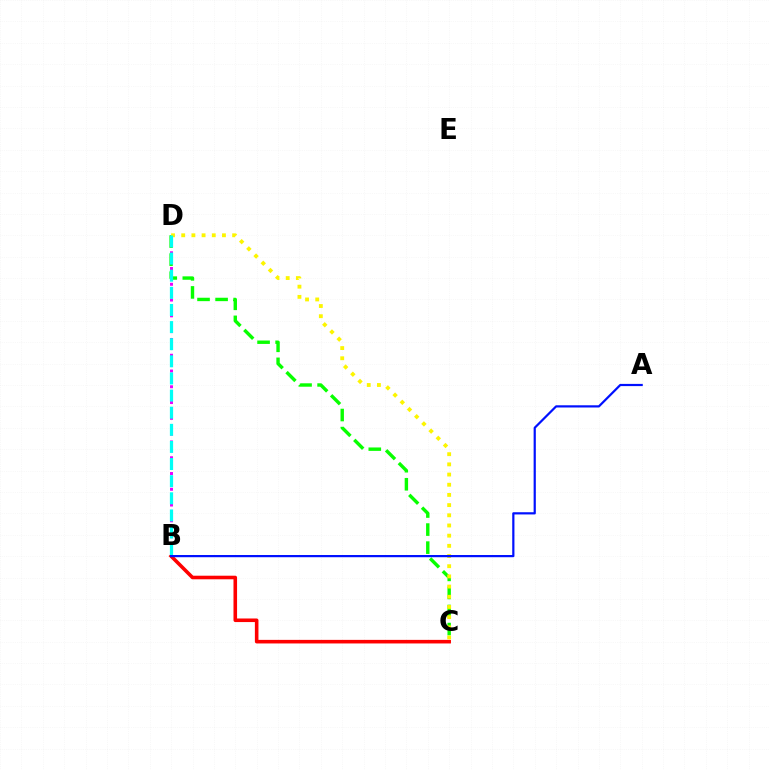{('B', 'D'): [{'color': '#ee00ff', 'line_style': 'dotted', 'thickness': 2.14}, {'color': '#00fff6', 'line_style': 'dashed', 'thickness': 2.33}], ('C', 'D'): [{'color': '#08ff00', 'line_style': 'dashed', 'thickness': 2.45}, {'color': '#fcf500', 'line_style': 'dotted', 'thickness': 2.77}], ('B', 'C'): [{'color': '#ff0000', 'line_style': 'solid', 'thickness': 2.58}], ('A', 'B'): [{'color': '#0010ff', 'line_style': 'solid', 'thickness': 1.59}]}